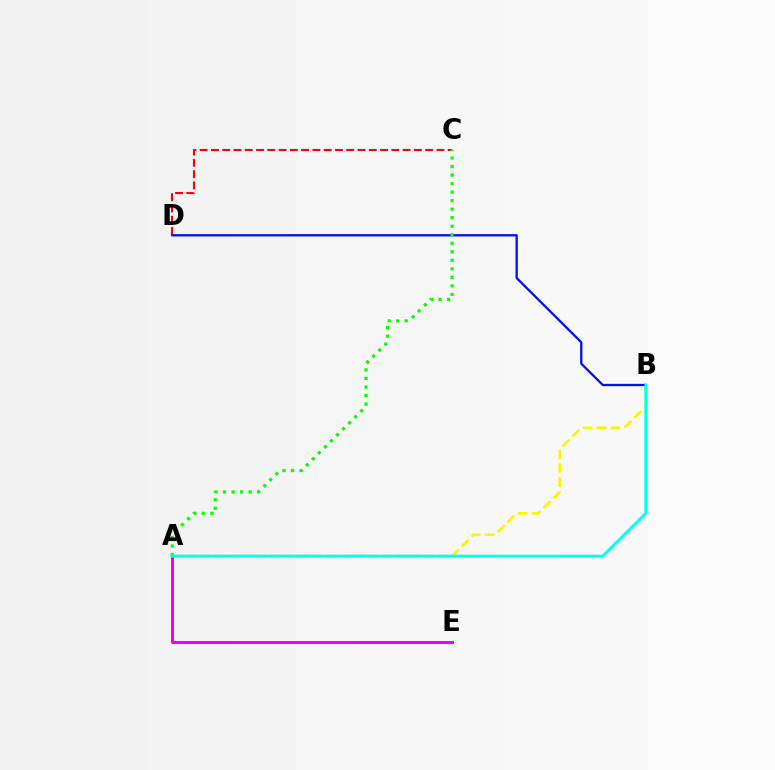{('C', 'D'): [{'color': '#ff0000', 'line_style': 'dashed', 'thickness': 1.53}], ('A', 'B'): [{'color': '#fcf500', 'line_style': 'dashed', 'thickness': 1.89}, {'color': '#00fff6', 'line_style': 'solid', 'thickness': 2.1}], ('B', 'D'): [{'color': '#0010ff', 'line_style': 'solid', 'thickness': 1.65}], ('A', 'E'): [{'color': '#ee00ff', 'line_style': 'solid', 'thickness': 2.15}], ('A', 'C'): [{'color': '#08ff00', 'line_style': 'dotted', 'thickness': 2.32}]}